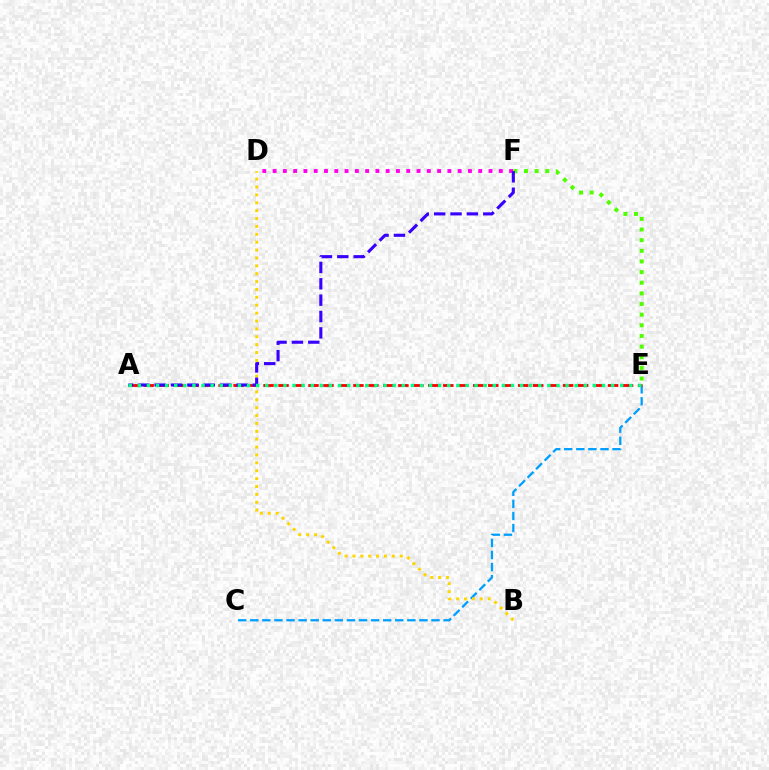{('E', 'F'): [{'color': '#4fff00', 'line_style': 'dotted', 'thickness': 2.89}], ('C', 'E'): [{'color': '#009eff', 'line_style': 'dashed', 'thickness': 1.64}], ('D', 'F'): [{'color': '#ff00ed', 'line_style': 'dotted', 'thickness': 2.79}], ('B', 'D'): [{'color': '#ffd500', 'line_style': 'dotted', 'thickness': 2.14}], ('A', 'E'): [{'color': '#ff0000', 'line_style': 'dashed', 'thickness': 2.04}, {'color': '#00ff86', 'line_style': 'dotted', 'thickness': 2.47}], ('A', 'F'): [{'color': '#3700ff', 'line_style': 'dashed', 'thickness': 2.22}]}